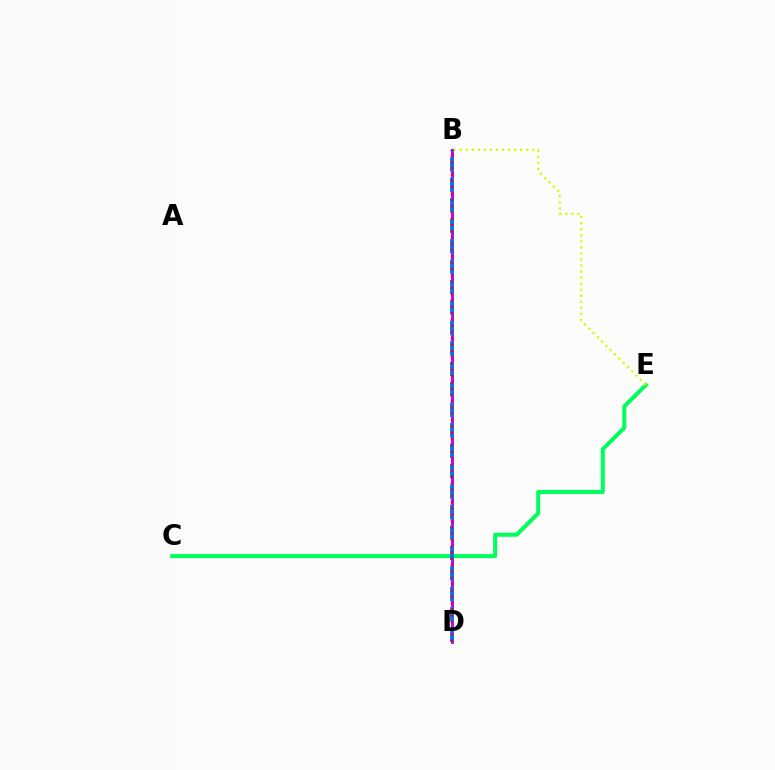{('C', 'E'): [{'color': '#00ff5c', 'line_style': 'solid', 'thickness': 2.91}], ('B', 'E'): [{'color': '#d1ff00', 'line_style': 'dotted', 'thickness': 1.64}], ('B', 'D'): [{'color': '#b900ff', 'line_style': 'solid', 'thickness': 2.08}, {'color': '#0074ff', 'line_style': 'dashed', 'thickness': 2.78}, {'color': '#ff0000', 'line_style': 'dotted', 'thickness': 1.71}]}